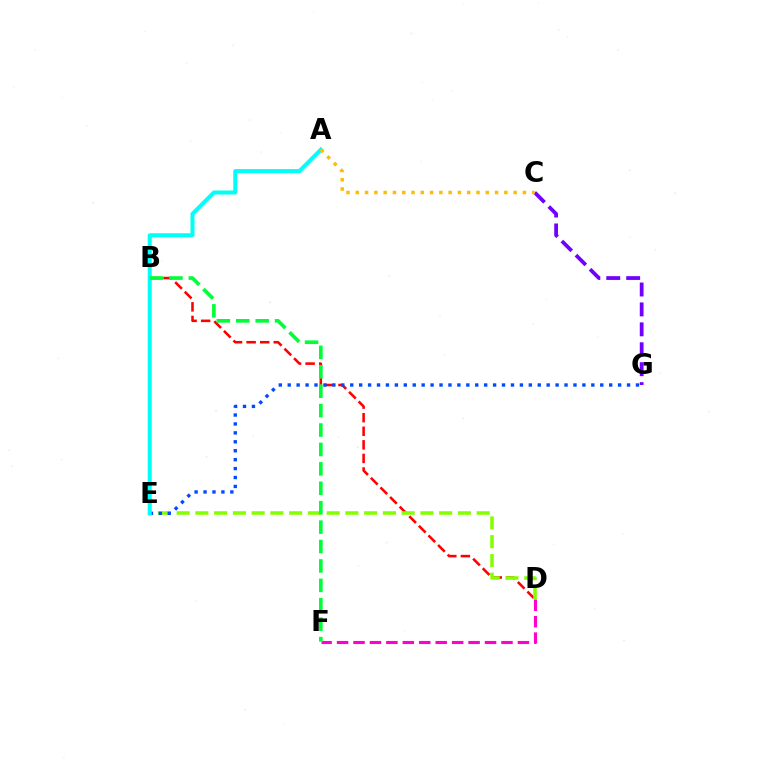{('B', 'D'): [{'color': '#ff0000', 'line_style': 'dashed', 'thickness': 1.84}], ('D', 'E'): [{'color': '#84ff00', 'line_style': 'dashed', 'thickness': 2.55}], ('E', 'G'): [{'color': '#004bff', 'line_style': 'dotted', 'thickness': 2.43}], ('A', 'E'): [{'color': '#00fff6', 'line_style': 'solid', 'thickness': 2.91}], ('D', 'F'): [{'color': '#ff00cf', 'line_style': 'dashed', 'thickness': 2.23}], ('B', 'F'): [{'color': '#00ff39', 'line_style': 'dashed', 'thickness': 2.64}], ('C', 'G'): [{'color': '#7200ff', 'line_style': 'dashed', 'thickness': 2.71}], ('A', 'C'): [{'color': '#ffbd00', 'line_style': 'dotted', 'thickness': 2.52}]}